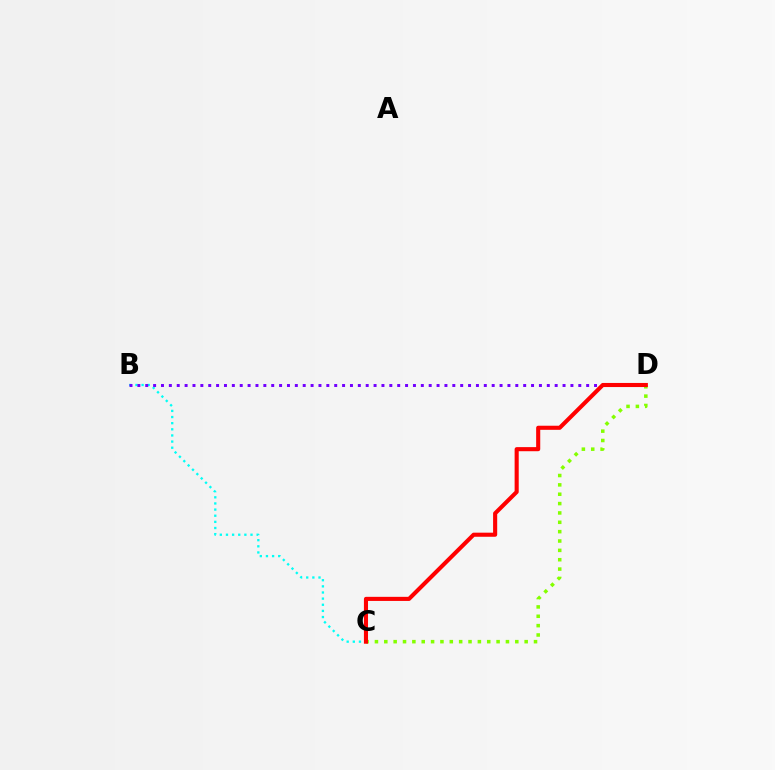{('B', 'C'): [{'color': '#00fff6', 'line_style': 'dotted', 'thickness': 1.67}], ('B', 'D'): [{'color': '#7200ff', 'line_style': 'dotted', 'thickness': 2.14}], ('C', 'D'): [{'color': '#84ff00', 'line_style': 'dotted', 'thickness': 2.54}, {'color': '#ff0000', 'line_style': 'solid', 'thickness': 2.95}]}